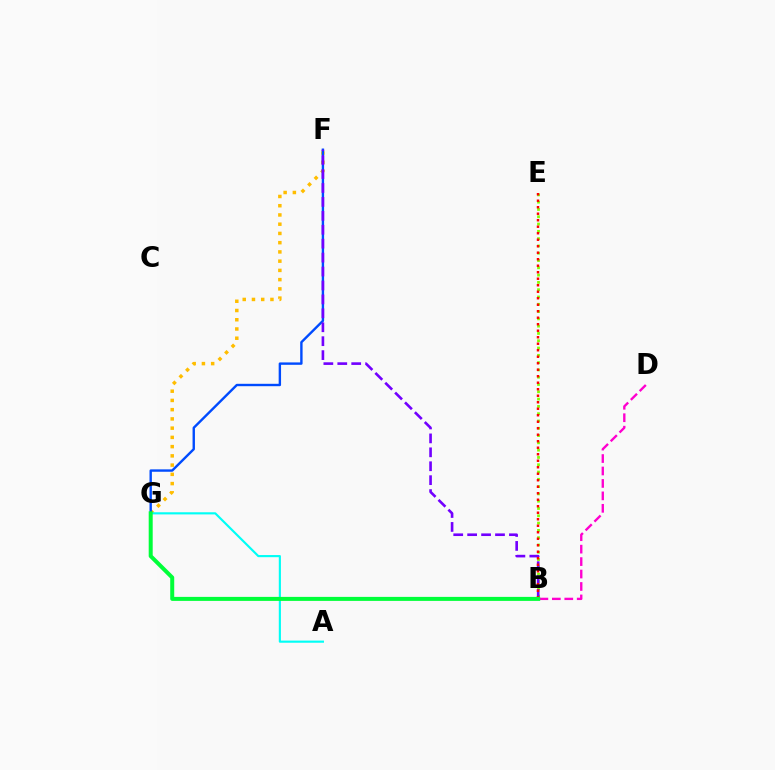{('F', 'G'): [{'color': '#ffbd00', 'line_style': 'dotted', 'thickness': 2.51}, {'color': '#004bff', 'line_style': 'solid', 'thickness': 1.72}], ('A', 'G'): [{'color': '#00fff6', 'line_style': 'solid', 'thickness': 1.54}], ('B', 'D'): [{'color': '#ff00cf', 'line_style': 'dashed', 'thickness': 1.69}], ('B', 'E'): [{'color': '#84ff00', 'line_style': 'dotted', 'thickness': 1.98}, {'color': '#ff0000', 'line_style': 'dotted', 'thickness': 1.77}], ('B', 'F'): [{'color': '#7200ff', 'line_style': 'dashed', 'thickness': 1.89}], ('B', 'G'): [{'color': '#00ff39', 'line_style': 'solid', 'thickness': 2.88}]}